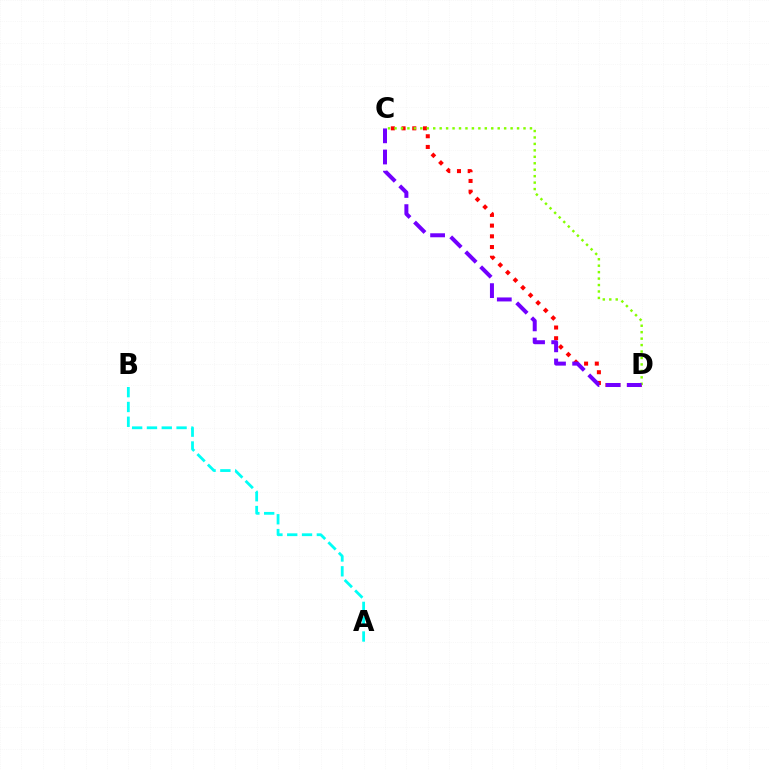{('C', 'D'): [{'color': '#ff0000', 'line_style': 'dotted', 'thickness': 2.91}, {'color': '#84ff00', 'line_style': 'dotted', 'thickness': 1.75}, {'color': '#7200ff', 'line_style': 'dashed', 'thickness': 2.88}], ('A', 'B'): [{'color': '#00fff6', 'line_style': 'dashed', 'thickness': 2.01}]}